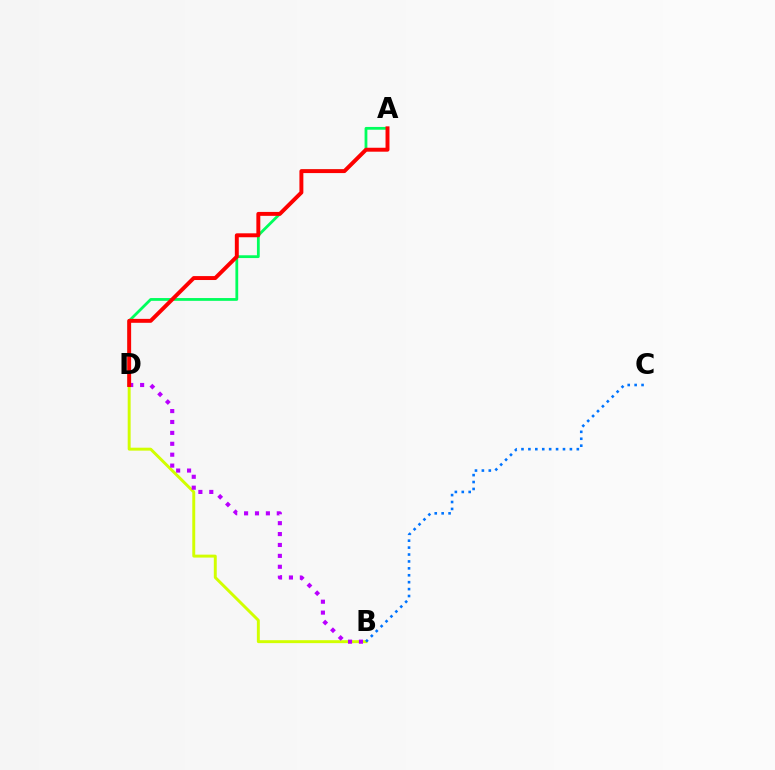{('B', 'D'): [{'color': '#d1ff00', 'line_style': 'solid', 'thickness': 2.11}, {'color': '#b900ff', 'line_style': 'dotted', 'thickness': 2.96}], ('A', 'D'): [{'color': '#00ff5c', 'line_style': 'solid', 'thickness': 2.0}, {'color': '#ff0000', 'line_style': 'solid', 'thickness': 2.83}], ('B', 'C'): [{'color': '#0074ff', 'line_style': 'dotted', 'thickness': 1.88}]}